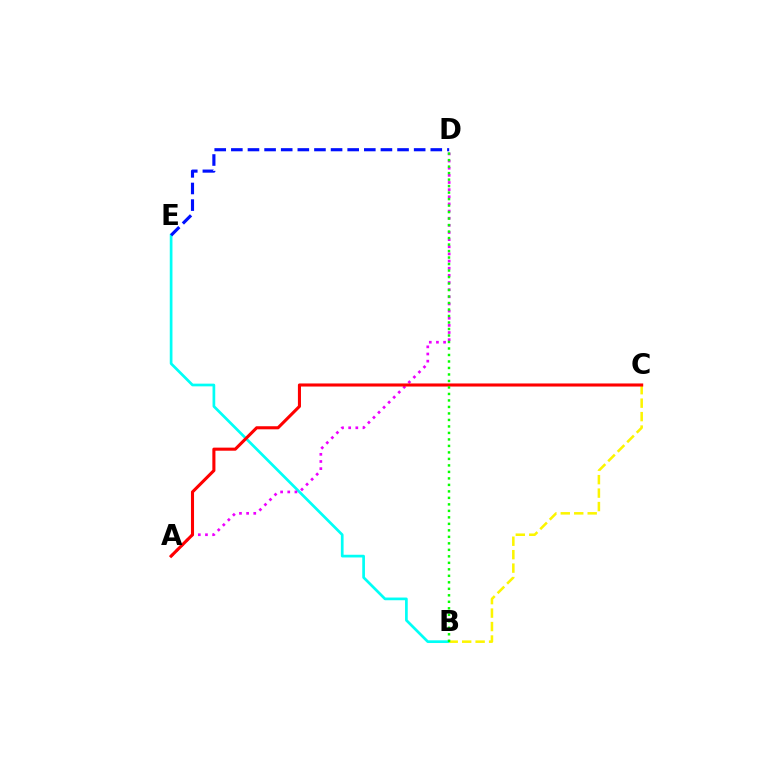{('B', 'E'): [{'color': '#00fff6', 'line_style': 'solid', 'thickness': 1.95}], ('B', 'C'): [{'color': '#fcf500', 'line_style': 'dashed', 'thickness': 1.83}], ('D', 'E'): [{'color': '#0010ff', 'line_style': 'dashed', 'thickness': 2.26}], ('A', 'D'): [{'color': '#ee00ff', 'line_style': 'dotted', 'thickness': 1.94}], ('A', 'C'): [{'color': '#ff0000', 'line_style': 'solid', 'thickness': 2.22}], ('B', 'D'): [{'color': '#08ff00', 'line_style': 'dotted', 'thickness': 1.76}]}